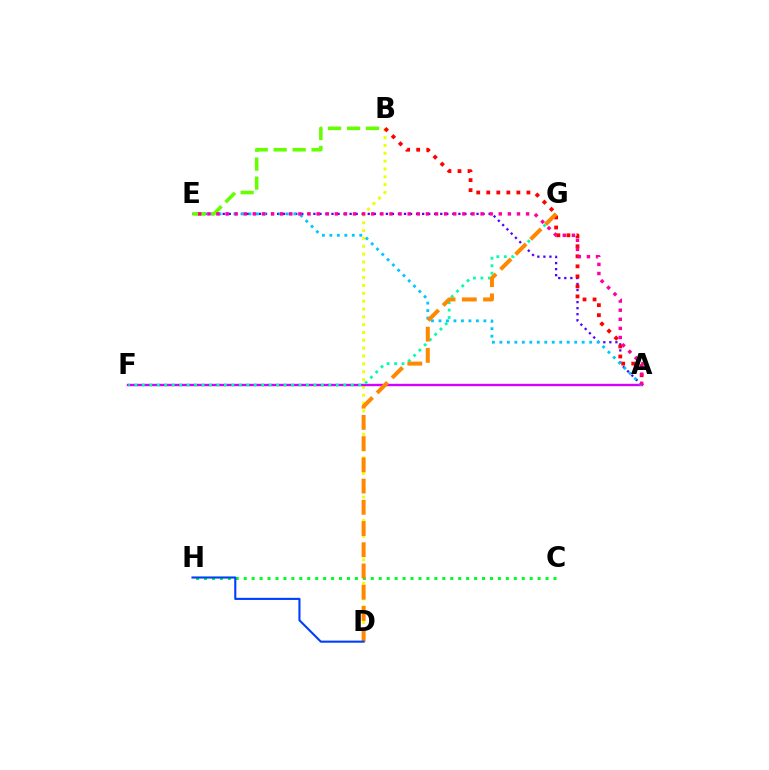{('A', 'E'): [{'color': '#4f00ff', 'line_style': 'dotted', 'thickness': 1.64}, {'color': '#00c7ff', 'line_style': 'dotted', 'thickness': 2.03}, {'color': '#ff00a0', 'line_style': 'dotted', 'thickness': 2.47}], ('B', 'D'): [{'color': '#eeff00', 'line_style': 'dotted', 'thickness': 2.13}], ('A', 'F'): [{'color': '#d600ff', 'line_style': 'solid', 'thickness': 1.72}], ('A', 'B'): [{'color': '#ff0000', 'line_style': 'dotted', 'thickness': 2.73}], ('B', 'E'): [{'color': '#66ff00', 'line_style': 'dashed', 'thickness': 2.58}], ('C', 'H'): [{'color': '#00ff27', 'line_style': 'dotted', 'thickness': 2.16}], ('F', 'G'): [{'color': '#00ffaf', 'line_style': 'dotted', 'thickness': 2.03}], ('D', 'G'): [{'color': '#ff8800', 'line_style': 'dashed', 'thickness': 2.88}], ('D', 'H'): [{'color': '#003fff', 'line_style': 'solid', 'thickness': 1.52}]}